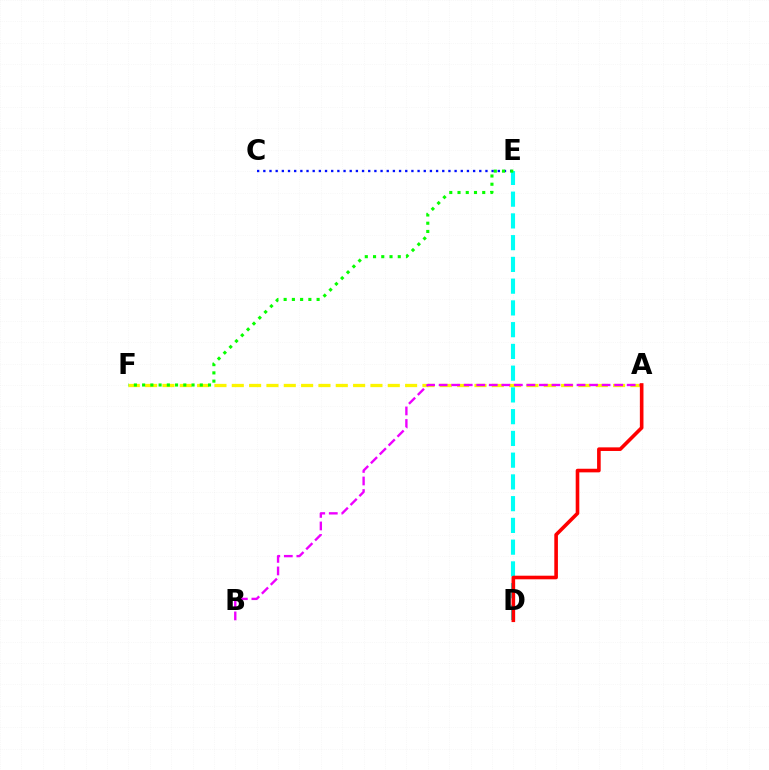{('A', 'F'): [{'color': '#fcf500', 'line_style': 'dashed', 'thickness': 2.35}], ('A', 'B'): [{'color': '#ee00ff', 'line_style': 'dashed', 'thickness': 1.7}], ('C', 'E'): [{'color': '#0010ff', 'line_style': 'dotted', 'thickness': 1.68}], ('D', 'E'): [{'color': '#00fff6', 'line_style': 'dashed', 'thickness': 2.95}], ('E', 'F'): [{'color': '#08ff00', 'line_style': 'dotted', 'thickness': 2.24}], ('A', 'D'): [{'color': '#ff0000', 'line_style': 'solid', 'thickness': 2.6}]}